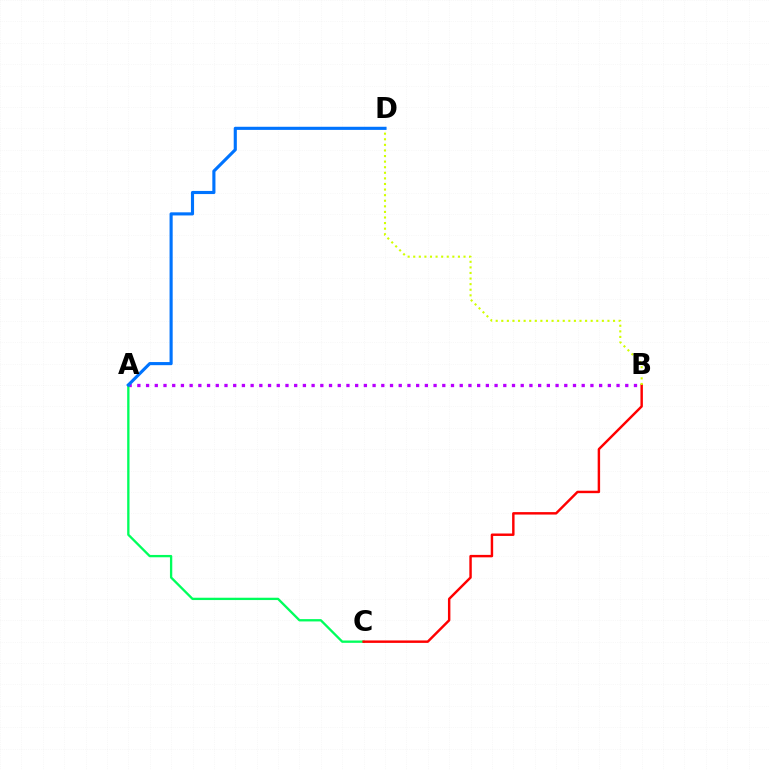{('A', 'B'): [{'color': '#b900ff', 'line_style': 'dotted', 'thickness': 2.37}], ('A', 'C'): [{'color': '#00ff5c', 'line_style': 'solid', 'thickness': 1.67}], ('B', 'C'): [{'color': '#ff0000', 'line_style': 'solid', 'thickness': 1.76}], ('B', 'D'): [{'color': '#d1ff00', 'line_style': 'dotted', 'thickness': 1.52}], ('A', 'D'): [{'color': '#0074ff', 'line_style': 'solid', 'thickness': 2.25}]}